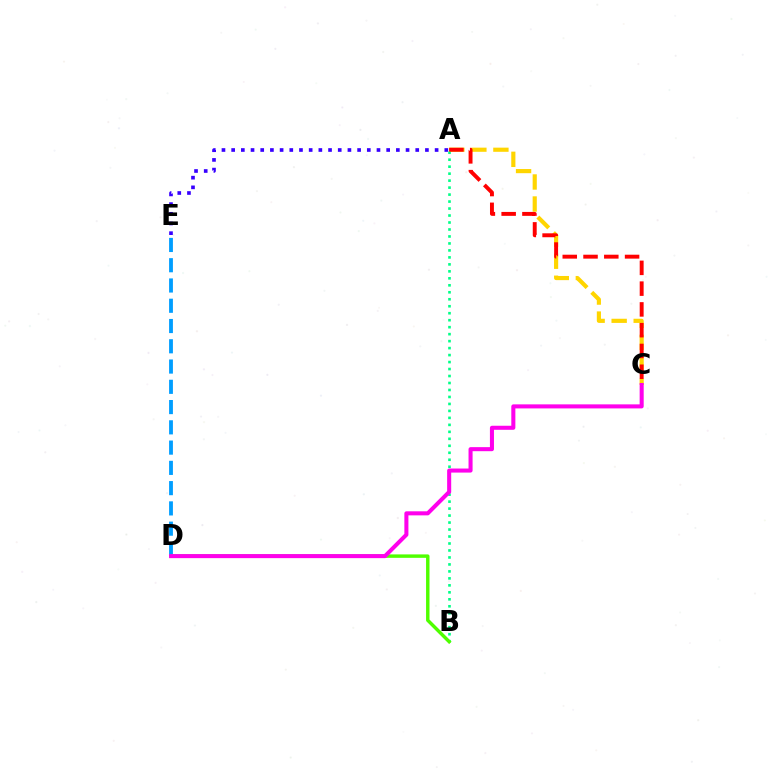{('A', 'E'): [{'color': '#3700ff', 'line_style': 'dotted', 'thickness': 2.63}], ('A', 'C'): [{'color': '#ffd500', 'line_style': 'dashed', 'thickness': 2.99}, {'color': '#ff0000', 'line_style': 'dashed', 'thickness': 2.82}], ('A', 'B'): [{'color': '#00ff86', 'line_style': 'dotted', 'thickness': 1.9}], ('B', 'D'): [{'color': '#4fff00', 'line_style': 'solid', 'thickness': 2.47}], ('D', 'E'): [{'color': '#009eff', 'line_style': 'dashed', 'thickness': 2.75}], ('C', 'D'): [{'color': '#ff00ed', 'line_style': 'solid', 'thickness': 2.92}]}